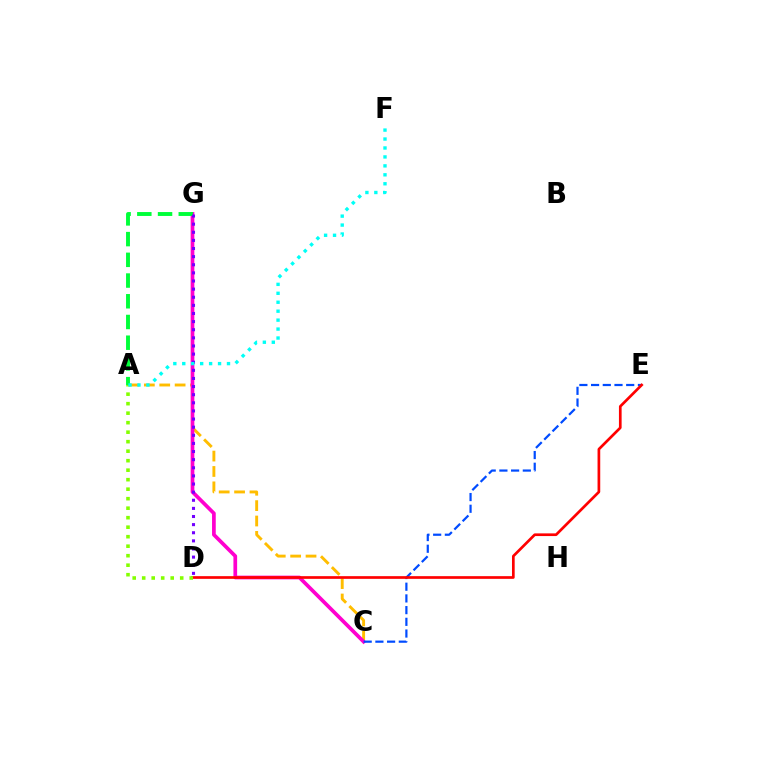{('A', 'C'): [{'color': '#ffbd00', 'line_style': 'dashed', 'thickness': 2.09}], ('C', 'G'): [{'color': '#ff00cf', 'line_style': 'solid', 'thickness': 2.67}], ('A', 'G'): [{'color': '#00ff39', 'line_style': 'dashed', 'thickness': 2.81}], ('C', 'E'): [{'color': '#004bff', 'line_style': 'dashed', 'thickness': 1.59}], ('D', 'G'): [{'color': '#7200ff', 'line_style': 'dotted', 'thickness': 2.21}], ('D', 'E'): [{'color': '#ff0000', 'line_style': 'solid', 'thickness': 1.94}], ('A', 'D'): [{'color': '#84ff00', 'line_style': 'dotted', 'thickness': 2.58}], ('A', 'F'): [{'color': '#00fff6', 'line_style': 'dotted', 'thickness': 2.43}]}